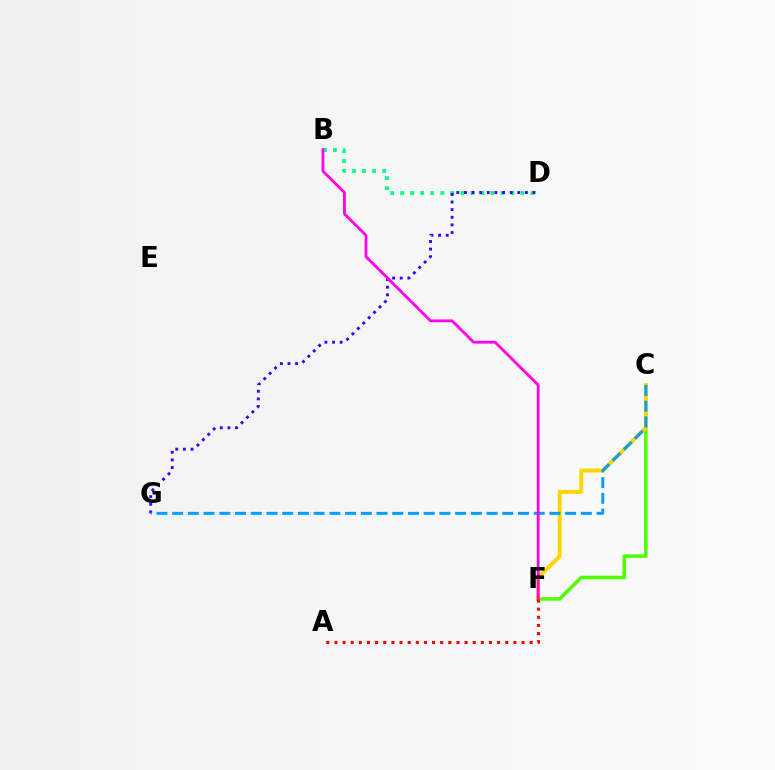{('B', 'D'): [{'color': '#00ff86', 'line_style': 'dotted', 'thickness': 2.72}], ('C', 'F'): [{'color': '#4fff00', 'line_style': 'solid', 'thickness': 2.55}, {'color': '#ffd500', 'line_style': 'solid', 'thickness': 2.83}], ('D', 'G'): [{'color': '#3700ff', 'line_style': 'dotted', 'thickness': 2.07}], ('C', 'G'): [{'color': '#009eff', 'line_style': 'dashed', 'thickness': 2.14}], ('B', 'F'): [{'color': '#ff00ed', 'line_style': 'solid', 'thickness': 2.03}], ('A', 'F'): [{'color': '#ff0000', 'line_style': 'dotted', 'thickness': 2.21}]}